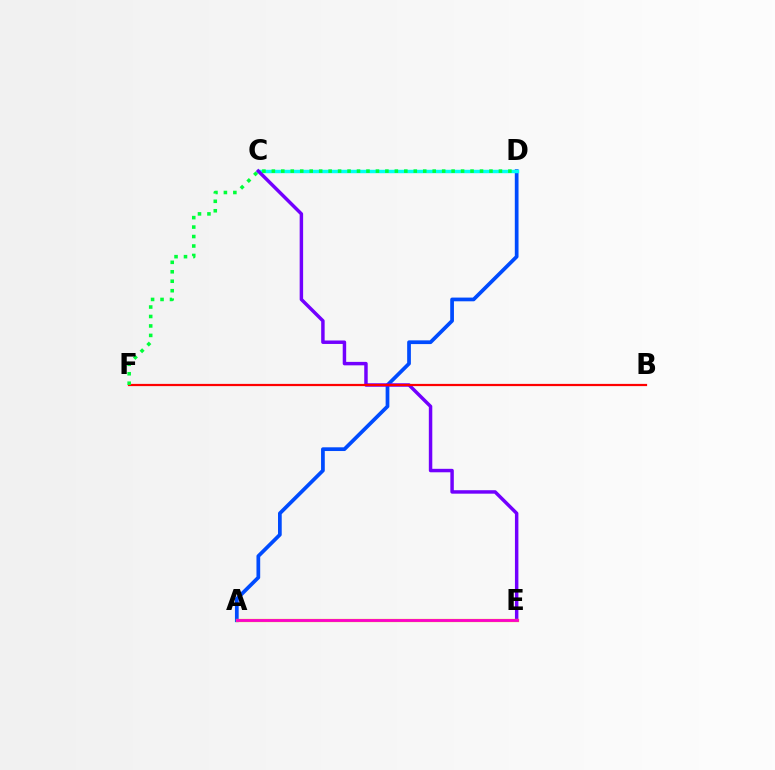{('A', 'D'): [{'color': '#004bff', 'line_style': 'solid', 'thickness': 2.68}], ('C', 'D'): [{'color': '#00fff6', 'line_style': 'solid', 'thickness': 2.47}], ('C', 'E'): [{'color': '#7200ff', 'line_style': 'solid', 'thickness': 2.49}], ('B', 'F'): [{'color': '#ff0000', 'line_style': 'solid', 'thickness': 1.6}], ('A', 'E'): [{'color': '#ffbd00', 'line_style': 'solid', 'thickness': 2.37}, {'color': '#84ff00', 'line_style': 'dashed', 'thickness': 2.08}, {'color': '#ff00cf', 'line_style': 'solid', 'thickness': 2.03}], ('D', 'F'): [{'color': '#00ff39', 'line_style': 'dotted', 'thickness': 2.57}]}